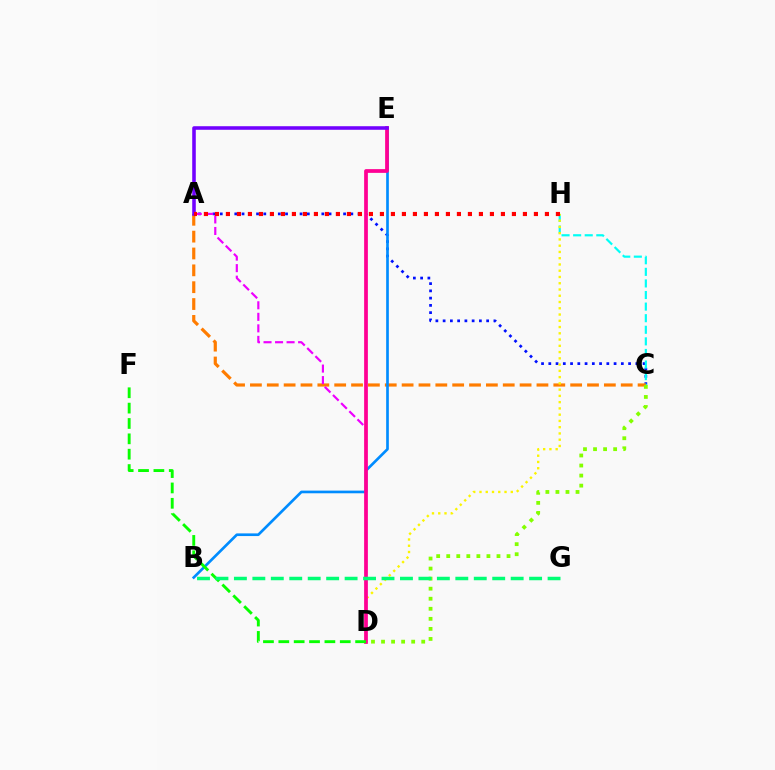{('A', 'C'): [{'color': '#0010ff', 'line_style': 'dotted', 'thickness': 1.97}, {'color': '#ff7c00', 'line_style': 'dashed', 'thickness': 2.29}], ('C', 'H'): [{'color': '#00fff6', 'line_style': 'dashed', 'thickness': 1.57}], ('B', 'E'): [{'color': '#008cff', 'line_style': 'solid', 'thickness': 1.92}], ('D', 'H'): [{'color': '#fcf500', 'line_style': 'dotted', 'thickness': 1.7}], ('A', 'D'): [{'color': '#ee00ff', 'line_style': 'dashed', 'thickness': 1.57}], ('D', 'E'): [{'color': '#ff0094', 'line_style': 'solid', 'thickness': 2.69}], ('D', 'F'): [{'color': '#08ff00', 'line_style': 'dashed', 'thickness': 2.09}], ('C', 'D'): [{'color': '#84ff00', 'line_style': 'dotted', 'thickness': 2.73}], ('A', 'E'): [{'color': '#7200ff', 'line_style': 'solid', 'thickness': 2.57}], ('B', 'G'): [{'color': '#00ff74', 'line_style': 'dashed', 'thickness': 2.51}], ('A', 'H'): [{'color': '#ff0000', 'line_style': 'dotted', 'thickness': 2.99}]}